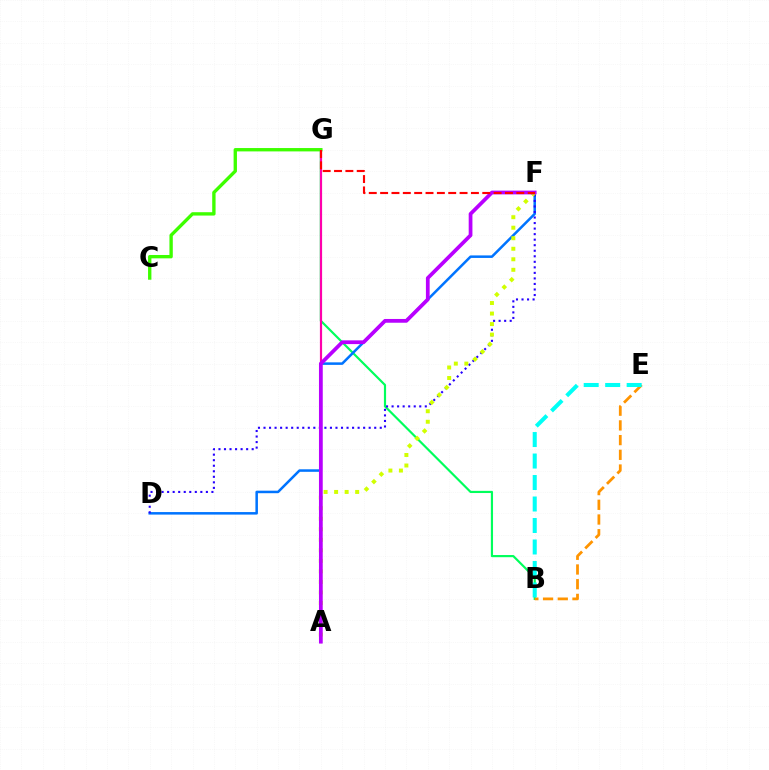{('B', 'G'): [{'color': '#00ff5c', 'line_style': 'solid', 'thickness': 1.56}], ('D', 'F'): [{'color': '#0074ff', 'line_style': 'solid', 'thickness': 1.82}, {'color': '#2500ff', 'line_style': 'dotted', 'thickness': 1.5}], ('B', 'E'): [{'color': '#ff9400', 'line_style': 'dashed', 'thickness': 2.0}, {'color': '#00fff6', 'line_style': 'dashed', 'thickness': 2.92}], ('A', 'G'): [{'color': '#ff00ac', 'line_style': 'solid', 'thickness': 1.57}], ('C', 'G'): [{'color': '#3dff00', 'line_style': 'solid', 'thickness': 2.41}], ('A', 'F'): [{'color': '#d1ff00', 'line_style': 'dotted', 'thickness': 2.86}, {'color': '#b900ff', 'line_style': 'solid', 'thickness': 2.69}], ('F', 'G'): [{'color': '#ff0000', 'line_style': 'dashed', 'thickness': 1.54}]}